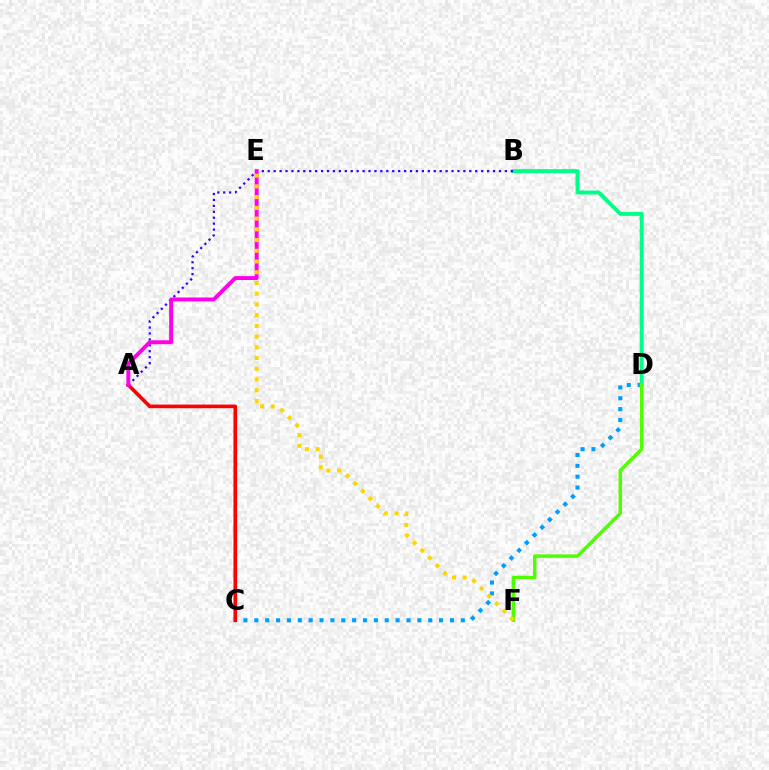{('C', 'D'): [{'color': '#009eff', 'line_style': 'dotted', 'thickness': 2.95}], ('B', 'D'): [{'color': '#00ff86', 'line_style': 'solid', 'thickness': 2.81}], ('A', 'C'): [{'color': '#ff0000', 'line_style': 'solid', 'thickness': 2.62}], ('A', 'B'): [{'color': '#3700ff', 'line_style': 'dotted', 'thickness': 1.61}], ('A', 'E'): [{'color': '#ff00ed', 'line_style': 'solid', 'thickness': 2.82}], ('D', 'F'): [{'color': '#4fff00', 'line_style': 'solid', 'thickness': 2.5}], ('E', 'F'): [{'color': '#ffd500', 'line_style': 'dotted', 'thickness': 2.91}]}